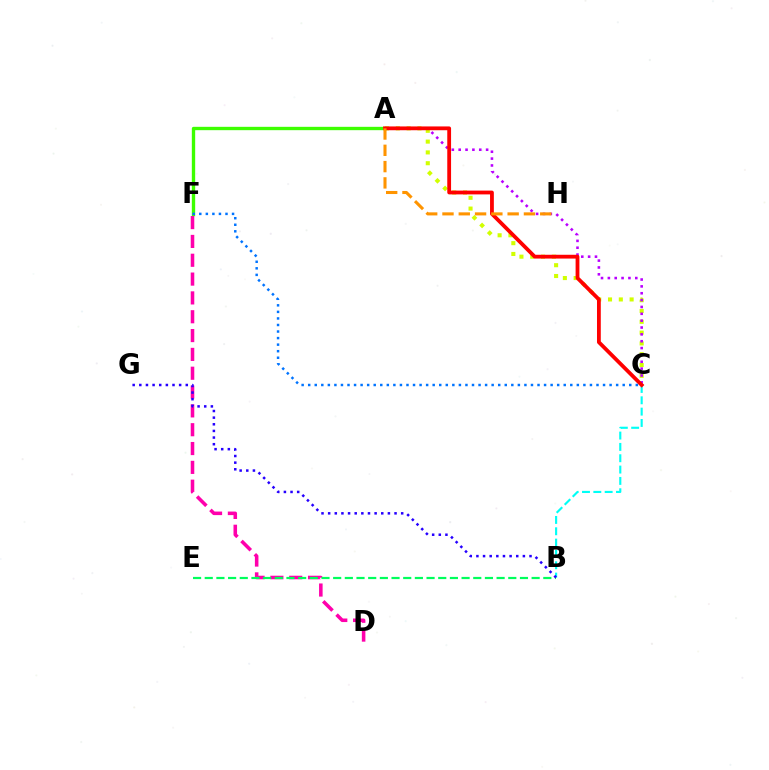{('A', 'F'): [{'color': '#3dff00', 'line_style': 'solid', 'thickness': 2.41}], ('A', 'C'): [{'color': '#d1ff00', 'line_style': 'dotted', 'thickness': 2.94}, {'color': '#b900ff', 'line_style': 'dotted', 'thickness': 1.86}, {'color': '#ff0000', 'line_style': 'solid', 'thickness': 2.73}], ('D', 'F'): [{'color': '#ff00ac', 'line_style': 'dashed', 'thickness': 2.56}], ('B', 'C'): [{'color': '#00fff6', 'line_style': 'dashed', 'thickness': 1.54}], ('B', 'E'): [{'color': '#00ff5c', 'line_style': 'dashed', 'thickness': 1.59}], ('B', 'G'): [{'color': '#2500ff', 'line_style': 'dotted', 'thickness': 1.8}], ('C', 'F'): [{'color': '#0074ff', 'line_style': 'dotted', 'thickness': 1.78}], ('A', 'H'): [{'color': '#ff9400', 'line_style': 'dashed', 'thickness': 2.21}]}